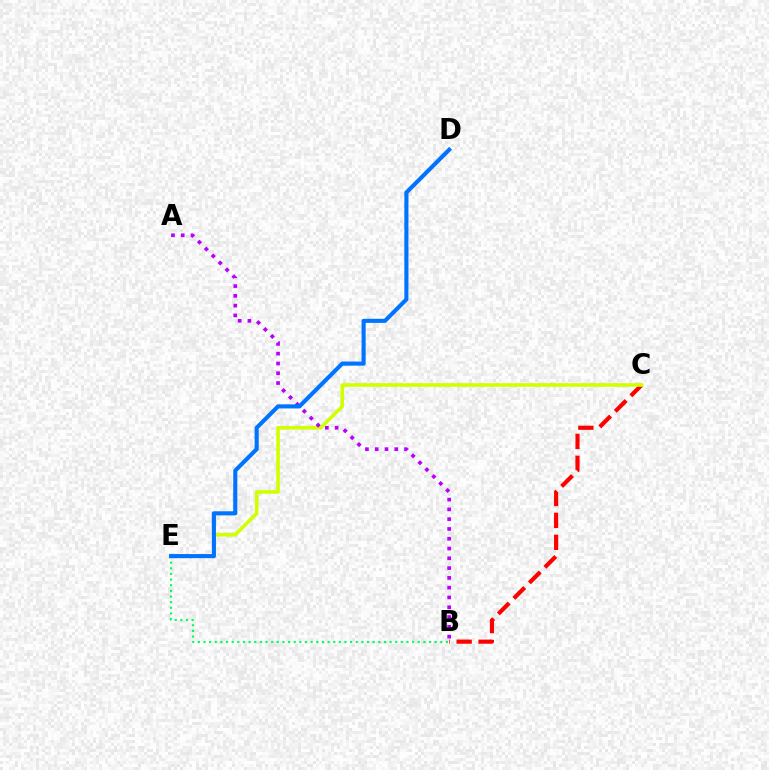{('B', 'E'): [{'color': '#00ff5c', 'line_style': 'dotted', 'thickness': 1.53}], ('B', 'C'): [{'color': '#ff0000', 'line_style': 'dashed', 'thickness': 2.98}], ('C', 'E'): [{'color': '#d1ff00', 'line_style': 'solid', 'thickness': 2.58}], ('A', 'B'): [{'color': '#b900ff', 'line_style': 'dotted', 'thickness': 2.66}], ('D', 'E'): [{'color': '#0074ff', 'line_style': 'solid', 'thickness': 2.95}]}